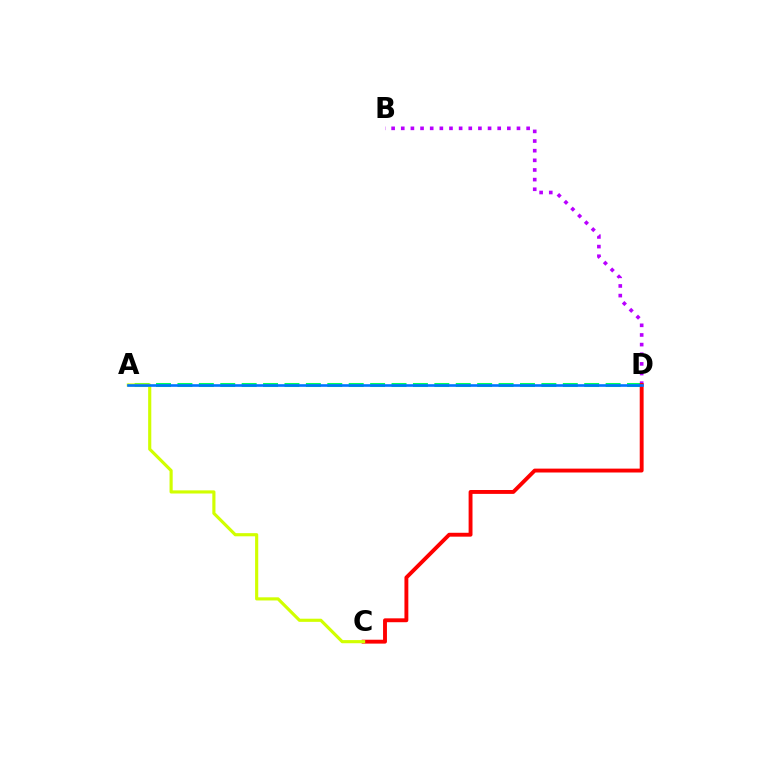{('B', 'D'): [{'color': '#b900ff', 'line_style': 'dotted', 'thickness': 2.62}], ('A', 'D'): [{'color': '#00ff5c', 'line_style': 'dashed', 'thickness': 2.91}, {'color': '#0074ff', 'line_style': 'solid', 'thickness': 1.89}], ('C', 'D'): [{'color': '#ff0000', 'line_style': 'solid', 'thickness': 2.8}], ('A', 'C'): [{'color': '#d1ff00', 'line_style': 'solid', 'thickness': 2.26}]}